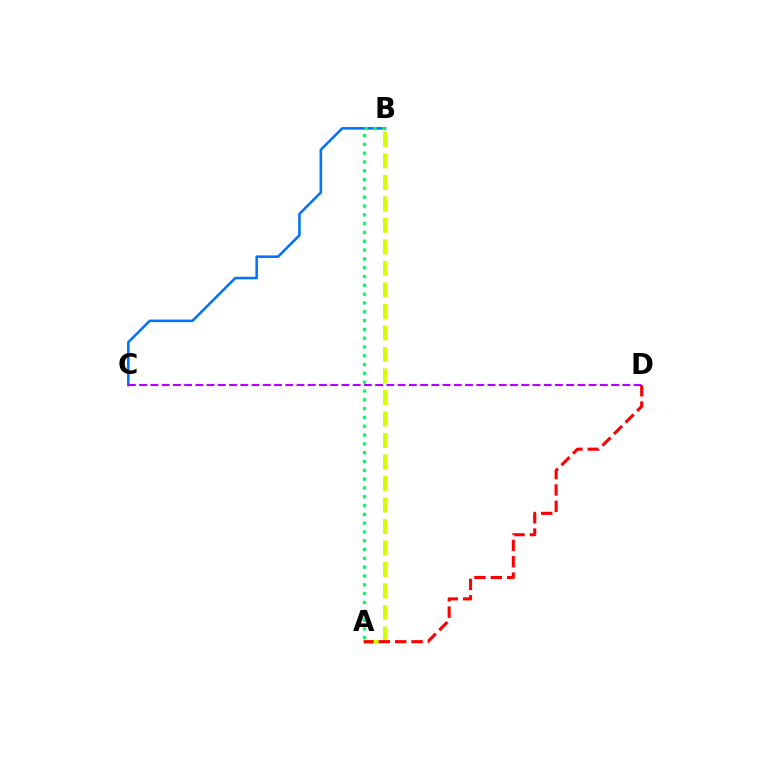{('A', 'B'): [{'color': '#d1ff00', 'line_style': 'dashed', 'thickness': 2.92}, {'color': '#00ff5c', 'line_style': 'dotted', 'thickness': 2.39}], ('B', 'C'): [{'color': '#0074ff', 'line_style': 'solid', 'thickness': 1.85}], ('C', 'D'): [{'color': '#b900ff', 'line_style': 'dashed', 'thickness': 1.53}], ('A', 'D'): [{'color': '#ff0000', 'line_style': 'dashed', 'thickness': 2.22}]}